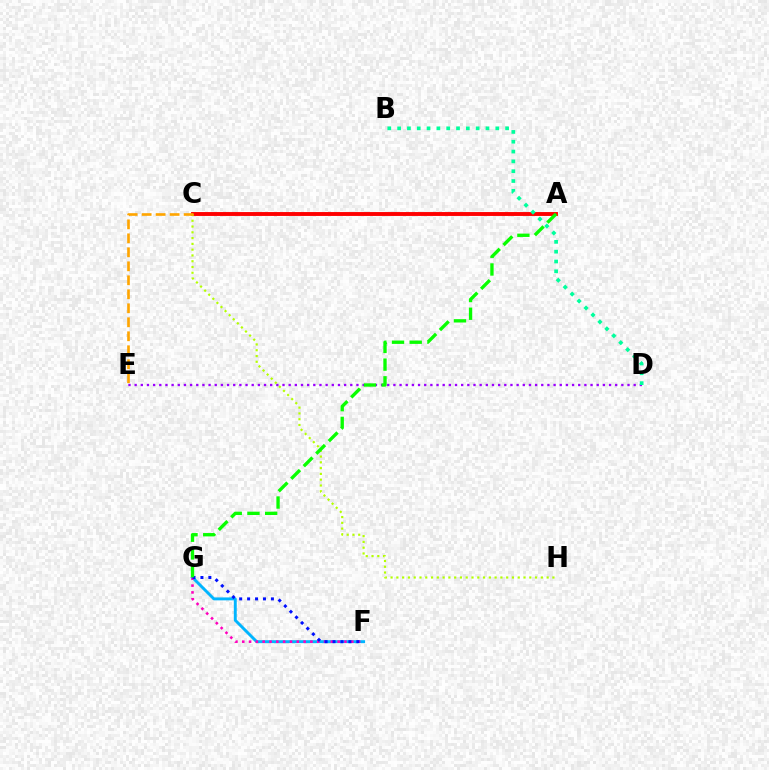{('F', 'G'): [{'color': '#00b5ff', 'line_style': 'solid', 'thickness': 2.11}, {'color': '#ff00bd', 'line_style': 'dotted', 'thickness': 1.85}, {'color': '#0010ff', 'line_style': 'dotted', 'thickness': 2.16}], ('D', 'E'): [{'color': '#9b00ff', 'line_style': 'dotted', 'thickness': 1.67}], ('A', 'C'): [{'color': '#ff0000', 'line_style': 'solid', 'thickness': 2.8}], ('C', 'H'): [{'color': '#b3ff00', 'line_style': 'dotted', 'thickness': 1.57}], ('C', 'E'): [{'color': '#ffa500', 'line_style': 'dashed', 'thickness': 1.9}], ('B', 'D'): [{'color': '#00ff9d', 'line_style': 'dotted', 'thickness': 2.67}], ('A', 'G'): [{'color': '#08ff00', 'line_style': 'dashed', 'thickness': 2.4}]}